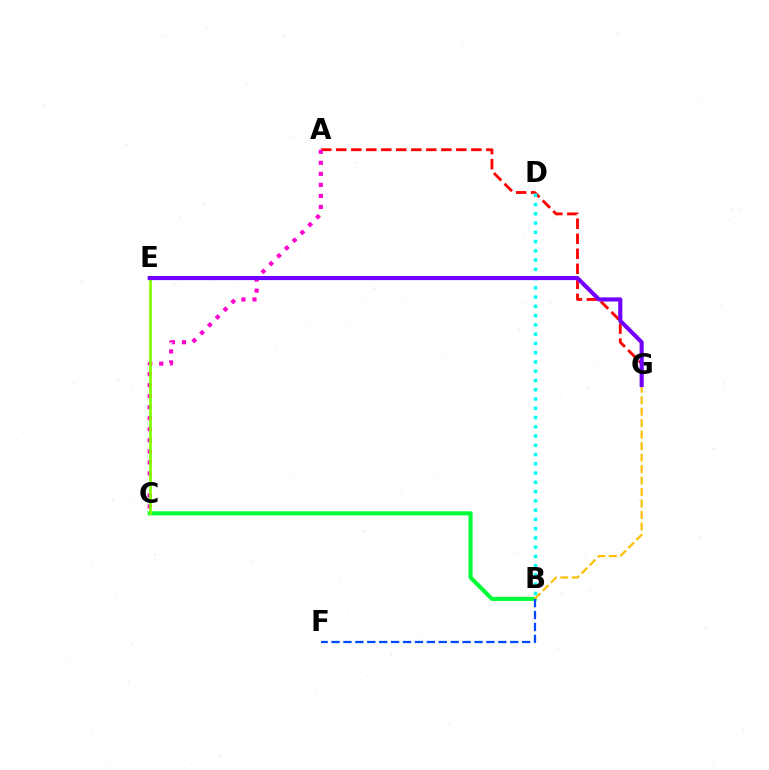{('B', 'C'): [{'color': '#00ff39', 'line_style': 'solid', 'thickness': 2.95}], ('A', 'G'): [{'color': '#ff0000', 'line_style': 'dashed', 'thickness': 2.04}], ('B', 'D'): [{'color': '#00fff6', 'line_style': 'dotted', 'thickness': 2.52}], ('B', 'G'): [{'color': '#ffbd00', 'line_style': 'dashed', 'thickness': 1.56}], ('A', 'C'): [{'color': '#ff00cf', 'line_style': 'dotted', 'thickness': 3.0}], ('B', 'F'): [{'color': '#004bff', 'line_style': 'dashed', 'thickness': 1.62}], ('C', 'E'): [{'color': '#84ff00', 'line_style': 'solid', 'thickness': 1.97}], ('E', 'G'): [{'color': '#7200ff', 'line_style': 'solid', 'thickness': 2.96}]}